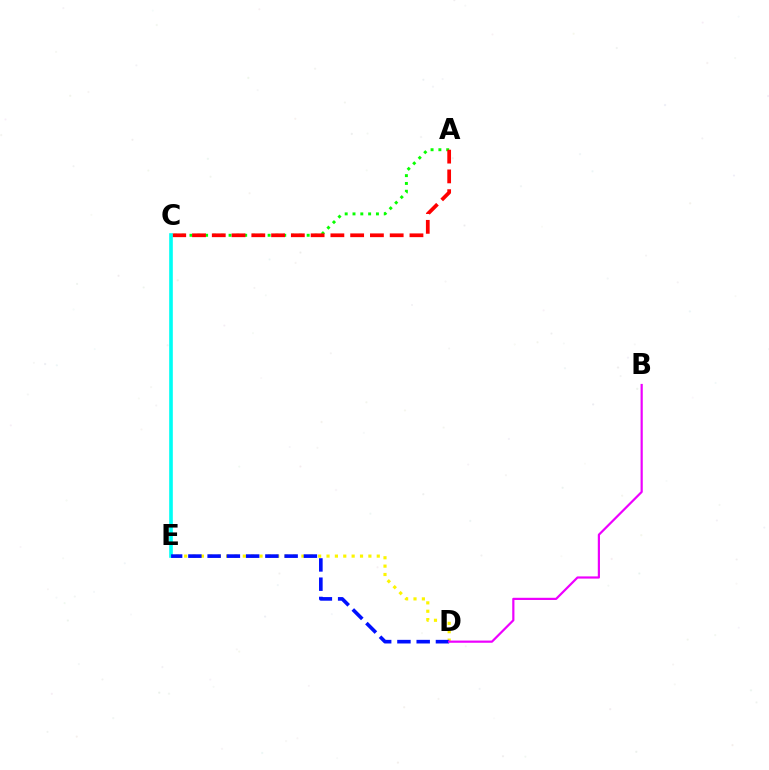{('A', 'C'): [{'color': '#08ff00', 'line_style': 'dotted', 'thickness': 2.12}, {'color': '#ff0000', 'line_style': 'dashed', 'thickness': 2.69}], ('D', 'E'): [{'color': '#fcf500', 'line_style': 'dotted', 'thickness': 2.27}, {'color': '#0010ff', 'line_style': 'dashed', 'thickness': 2.62}], ('C', 'E'): [{'color': '#00fff6', 'line_style': 'solid', 'thickness': 2.61}], ('B', 'D'): [{'color': '#ee00ff', 'line_style': 'solid', 'thickness': 1.58}]}